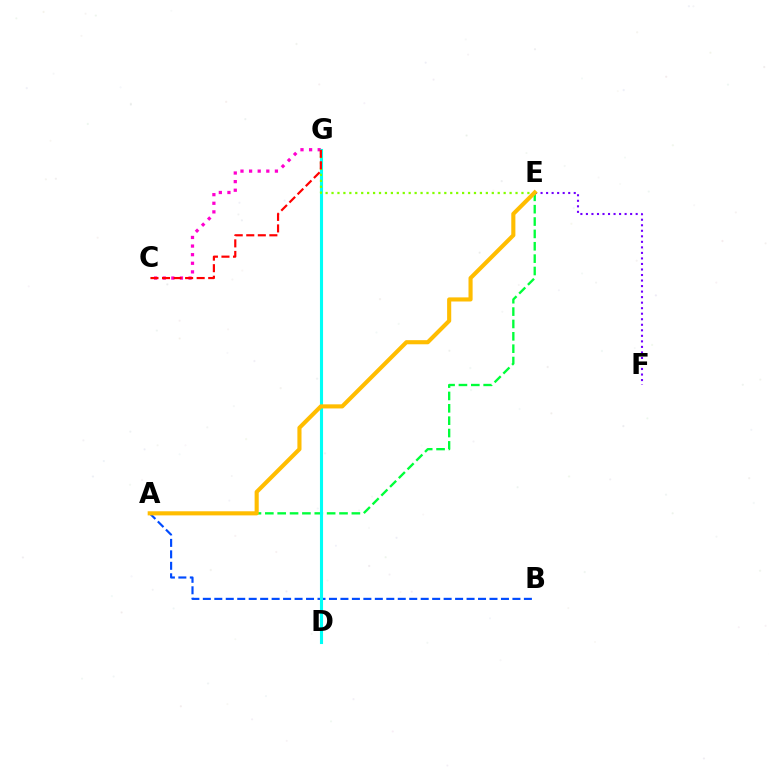{('C', 'G'): [{'color': '#ff00cf', 'line_style': 'dotted', 'thickness': 2.34}, {'color': '#ff0000', 'line_style': 'dashed', 'thickness': 1.57}], ('A', 'B'): [{'color': '#004bff', 'line_style': 'dashed', 'thickness': 1.56}], ('A', 'E'): [{'color': '#00ff39', 'line_style': 'dashed', 'thickness': 1.68}, {'color': '#ffbd00', 'line_style': 'solid', 'thickness': 2.96}], ('D', 'G'): [{'color': '#00fff6', 'line_style': 'solid', 'thickness': 2.23}], ('E', 'G'): [{'color': '#84ff00', 'line_style': 'dotted', 'thickness': 1.61}], ('E', 'F'): [{'color': '#7200ff', 'line_style': 'dotted', 'thickness': 1.5}]}